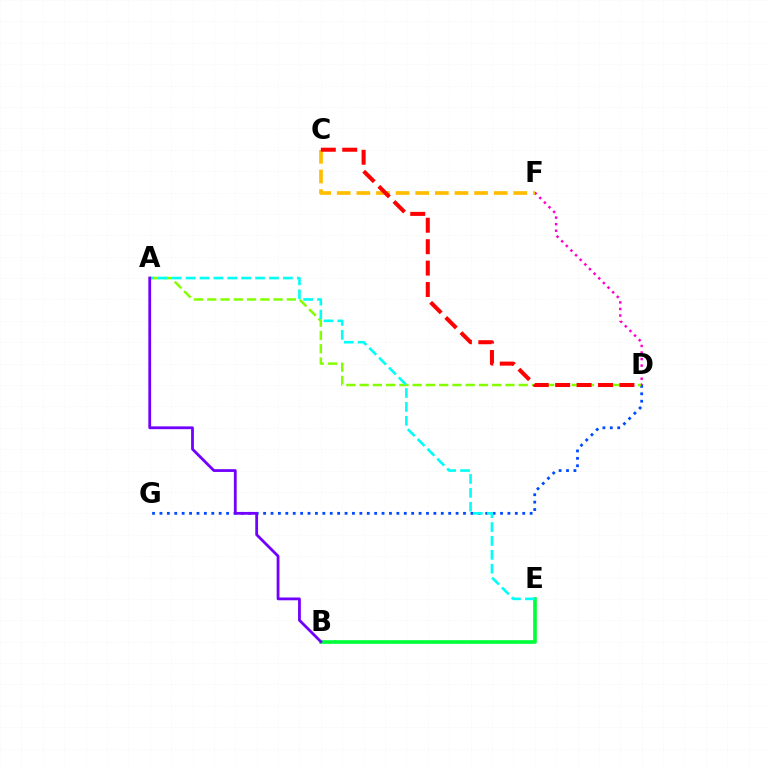{('B', 'E'): [{'color': '#00ff39', 'line_style': 'solid', 'thickness': 2.62}], ('D', 'G'): [{'color': '#004bff', 'line_style': 'dotted', 'thickness': 2.01}], ('D', 'F'): [{'color': '#ff00cf', 'line_style': 'dotted', 'thickness': 1.78}], ('A', 'D'): [{'color': '#84ff00', 'line_style': 'dashed', 'thickness': 1.8}], ('A', 'E'): [{'color': '#00fff6', 'line_style': 'dashed', 'thickness': 1.89}], ('C', 'F'): [{'color': '#ffbd00', 'line_style': 'dashed', 'thickness': 2.67}], ('C', 'D'): [{'color': '#ff0000', 'line_style': 'dashed', 'thickness': 2.91}], ('A', 'B'): [{'color': '#7200ff', 'line_style': 'solid', 'thickness': 2.01}]}